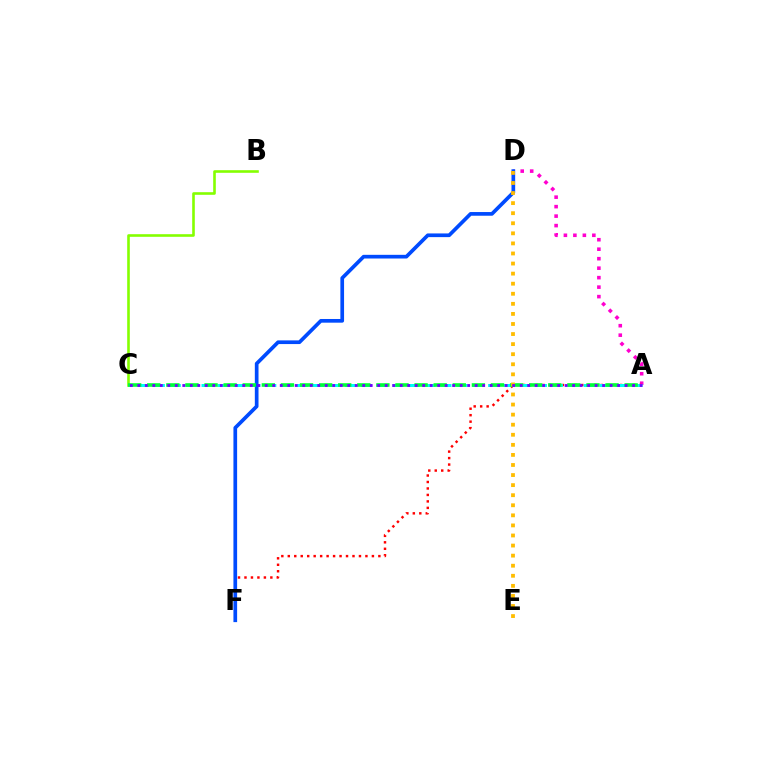{('A', 'D'): [{'color': '#ff00cf', 'line_style': 'dotted', 'thickness': 2.58}], ('A', 'F'): [{'color': '#ff0000', 'line_style': 'dotted', 'thickness': 1.76}], ('B', 'C'): [{'color': '#84ff00', 'line_style': 'solid', 'thickness': 1.88}], ('A', 'C'): [{'color': '#00fff6', 'line_style': 'dashed', 'thickness': 2.16}, {'color': '#00ff39', 'line_style': 'dashed', 'thickness': 2.59}, {'color': '#7200ff', 'line_style': 'dotted', 'thickness': 2.04}], ('D', 'F'): [{'color': '#004bff', 'line_style': 'solid', 'thickness': 2.66}], ('D', 'E'): [{'color': '#ffbd00', 'line_style': 'dotted', 'thickness': 2.74}]}